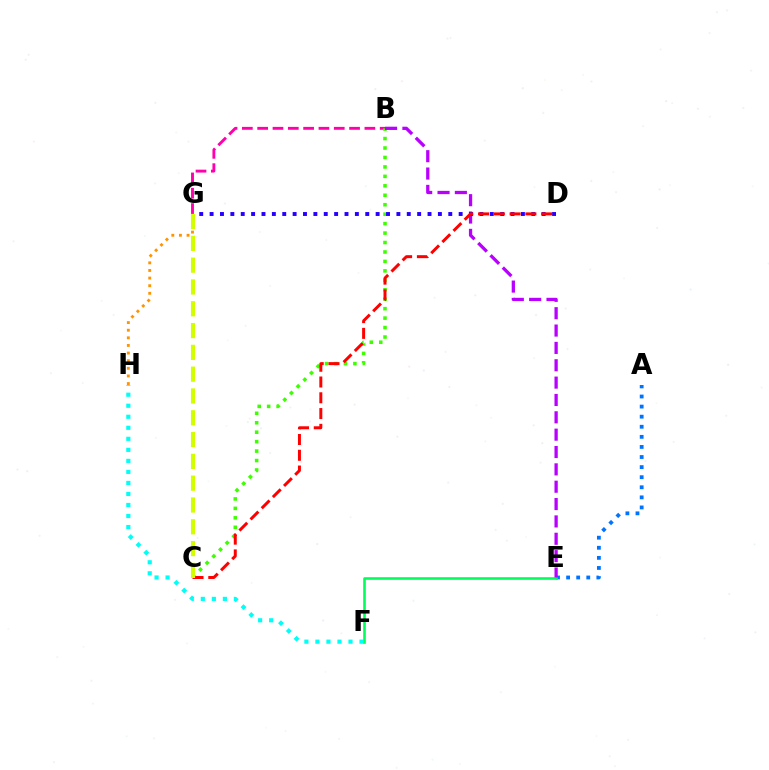{('A', 'E'): [{'color': '#0074ff', 'line_style': 'dotted', 'thickness': 2.74}], ('B', 'G'): [{'color': '#ff00ac', 'line_style': 'dashed', 'thickness': 2.08}], ('F', 'H'): [{'color': '#00fff6', 'line_style': 'dotted', 'thickness': 3.0}], ('E', 'F'): [{'color': '#00ff5c', 'line_style': 'solid', 'thickness': 1.89}], ('B', 'C'): [{'color': '#3dff00', 'line_style': 'dotted', 'thickness': 2.57}], ('B', 'E'): [{'color': '#b900ff', 'line_style': 'dashed', 'thickness': 2.36}], ('D', 'G'): [{'color': '#2500ff', 'line_style': 'dotted', 'thickness': 2.82}], ('G', 'H'): [{'color': '#ff9400', 'line_style': 'dotted', 'thickness': 2.07}], ('C', 'D'): [{'color': '#ff0000', 'line_style': 'dashed', 'thickness': 2.14}], ('C', 'G'): [{'color': '#d1ff00', 'line_style': 'dashed', 'thickness': 2.96}]}